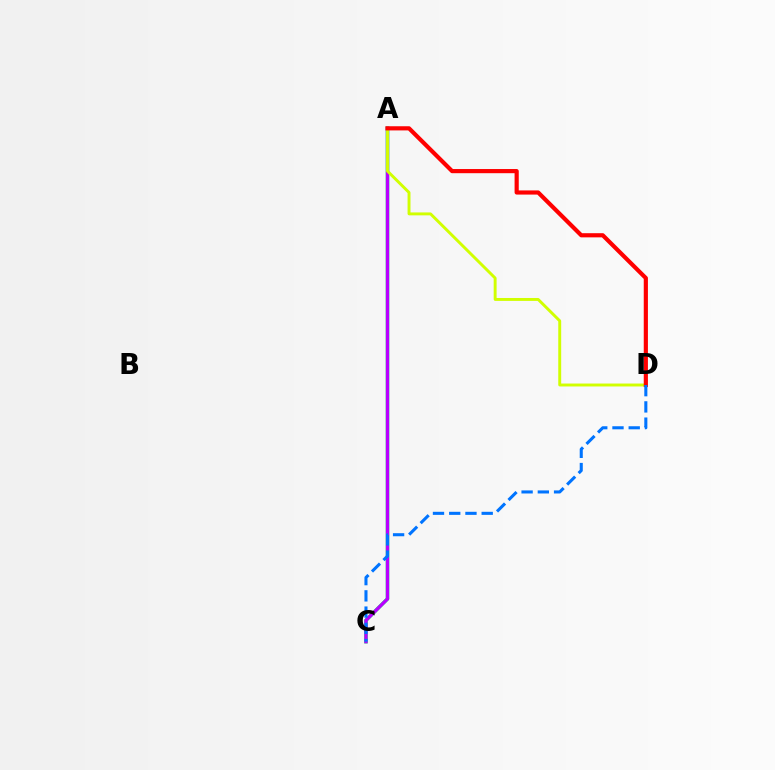{('A', 'C'): [{'color': '#00ff5c', 'line_style': 'solid', 'thickness': 2.56}, {'color': '#b900ff', 'line_style': 'solid', 'thickness': 2.39}], ('A', 'D'): [{'color': '#d1ff00', 'line_style': 'solid', 'thickness': 2.1}, {'color': '#ff0000', 'line_style': 'solid', 'thickness': 3.0}], ('C', 'D'): [{'color': '#0074ff', 'line_style': 'dashed', 'thickness': 2.21}]}